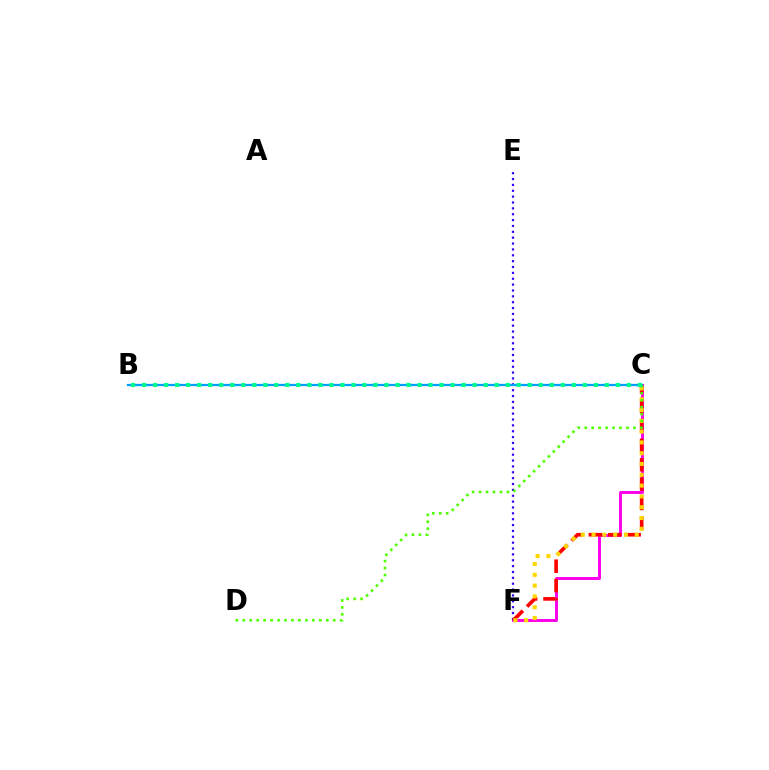{('C', 'F'): [{'color': '#ff00ed', 'line_style': 'solid', 'thickness': 2.12}, {'color': '#ff0000', 'line_style': 'dashed', 'thickness': 2.63}, {'color': '#ffd500', 'line_style': 'dotted', 'thickness': 2.93}], ('E', 'F'): [{'color': '#3700ff', 'line_style': 'dotted', 'thickness': 1.59}], ('B', 'C'): [{'color': '#009eff', 'line_style': 'solid', 'thickness': 1.63}, {'color': '#00ff86', 'line_style': 'dotted', 'thickness': 2.99}], ('C', 'D'): [{'color': '#4fff00', 'line_style': 'dotted', 'thickness': 1.89}]}